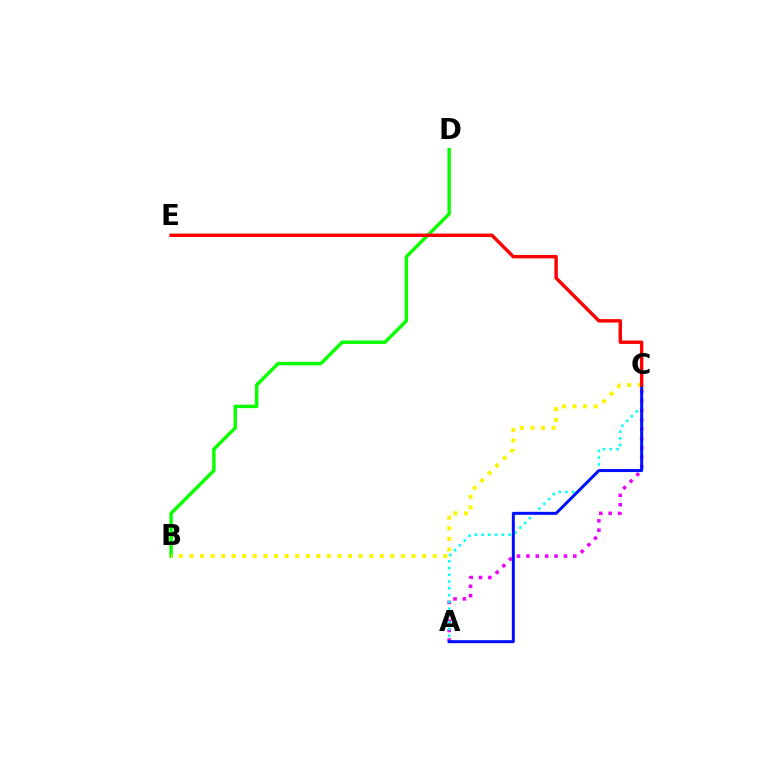{('A', 'C'): [{'color': '#ee00ff', 'line_style': 'dotted', 'thickness': 2.55}, {'color': '#00fff6', 'line_style': 'dotted', 'thickness': 1.84}, {'color': '#0010ff', 'line_style': 'solid', 'thickness': 2.16}], ('B', 'D'): [{'color': '#08ff00', 'line_style': 'solid', 'thickness': 2.47}], ('B', 'C'): [{'color': '#fcf500', 'line_style': 'dotted', 'thickness': 2.87}], ('C', 'E'): [{'color': '#ff0000', 'line_style': 'solid', 'thickness': 2.46}]}